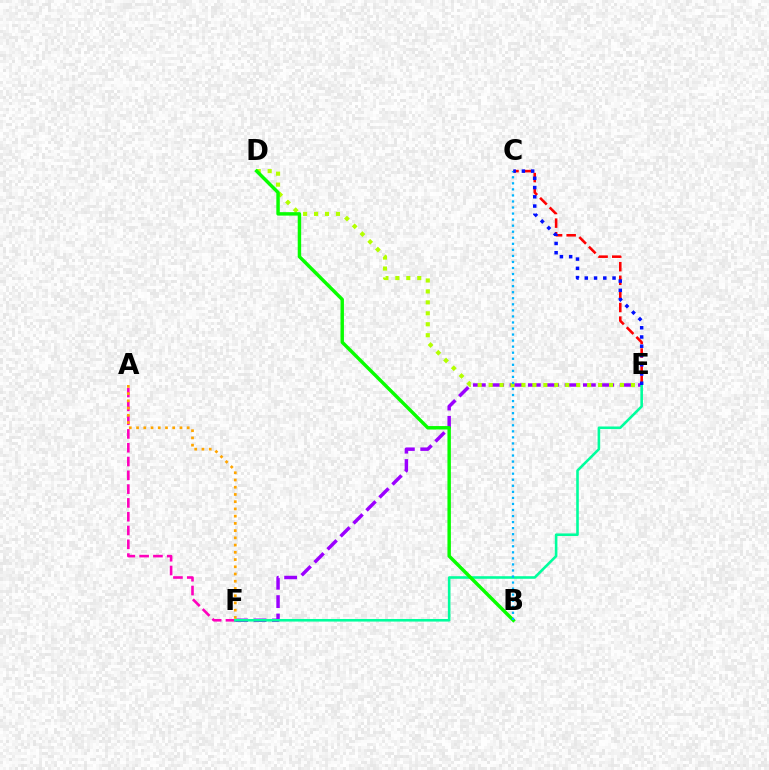{('E', 'F'): [{'color': '#9b00ff', 'line_style': 'dashed', 'thickness': 2.49}, {'color': '#00ff9d', 'line_style': 'solid', 'thickness': 1.86}], ('A', 'F'): [{'color': '#ff00bd', 'line_style': 'dashed', 'thickness': 1.87}, {'color': '#ffa500', 'line_style': 'dotted', 'thickness': 1.97}], ('C', 'E'): [{'color': '#ff0000', 'line_style': 'dashed', 'thickness': 1.85}, {'color': '#0010ff', 'line_style': 'dotted', 'thickness': 2.51}], ('D', 'E'): [{'color': '#b3ff00', 'line_style': 'dotted', 'thickness': 2.97}], ('B', 'D'): [{'color': '#08ff00', 'line_style': 'solid', 'thickness': 2.48}], ('B', 'C'): [{'color': '#00b5ff', 'line_style': 'dotted', 'thickness': 1.64}]}